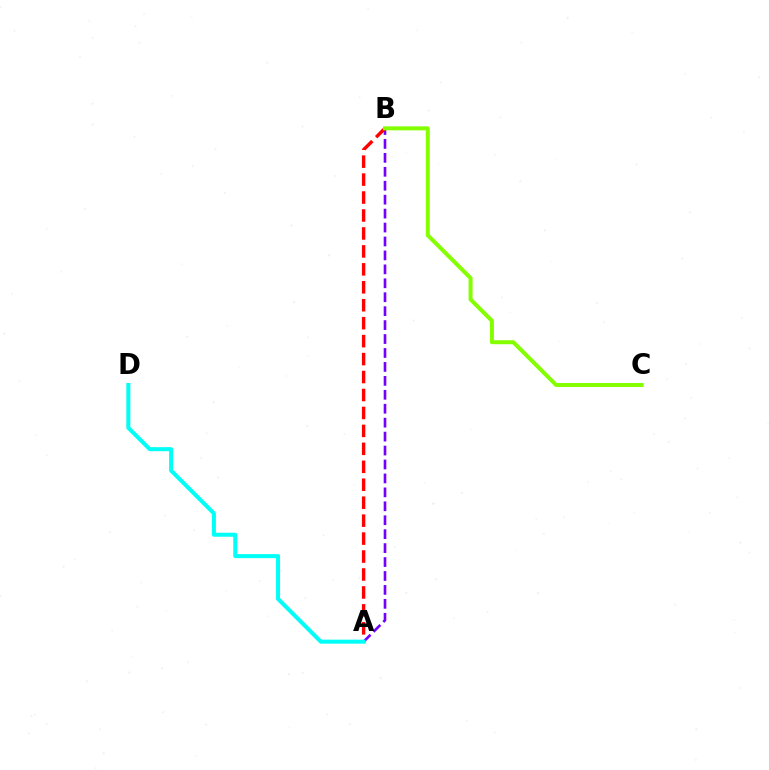{('A', 'B'): [{'color': '#7200ff', 'line_style': 'dashed', 'thickness': 1.89}, {'color': '#ff0000', 'line_style': 'dashed', 'thickness': 2.44}], ('B', 'C'): [{'color': '#84ff00', 'line_style': 'solid', 'thickness': 2.88}], ('A', 'D'): [{'color': '#00fff6', 'line_style': 'solid', 'thickness': 2.89}]}